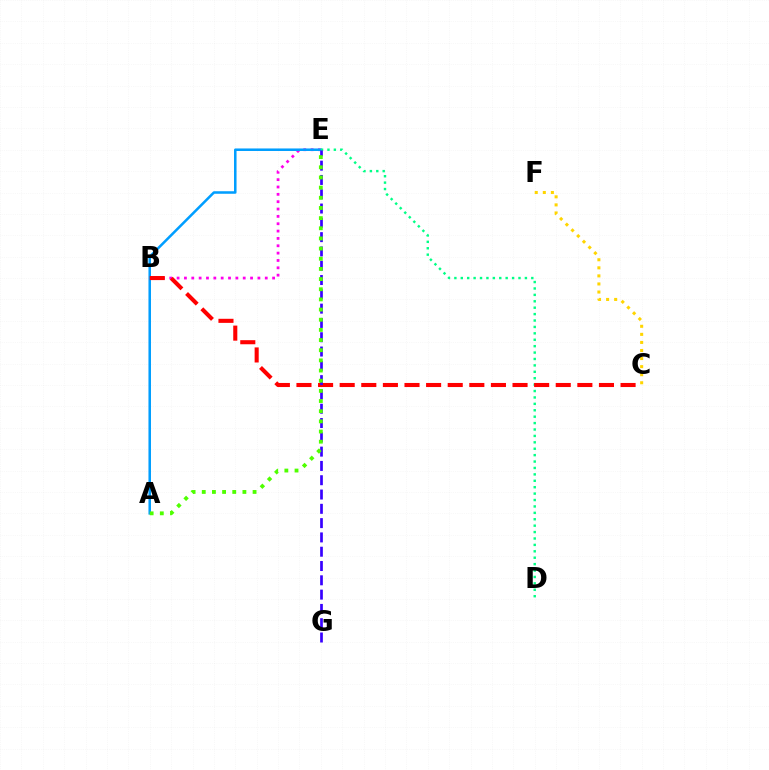{('B', 'E'): [{'color': '#ff00ed', 'line_style': 'dotted', 'thickness': 2.0}], ('A', 'E'): [{'color': '#009eff', 'line_style': 'solid', 'thickness': 1.82}, {'color': '#4fff00', 'line_style': 'dotted', 'thickness': 2.76}], ('D', 'E'): [{'color': '#00ff86', 'line_style': 'dotted', 'thickness': 1.74}], ('C', 'F'): [{'color': '#ffd500', 'line_style': 'dotted', 'thickness': 2.19}], ('B', 'C'): [{'color': '#ff0000', 'line_style': 'dashed', 'thickness': 2.94}], ('E', 'G'): [{'color': '#3700ff', 'line_style': 'dashed', 'thickness': 1.94}]}